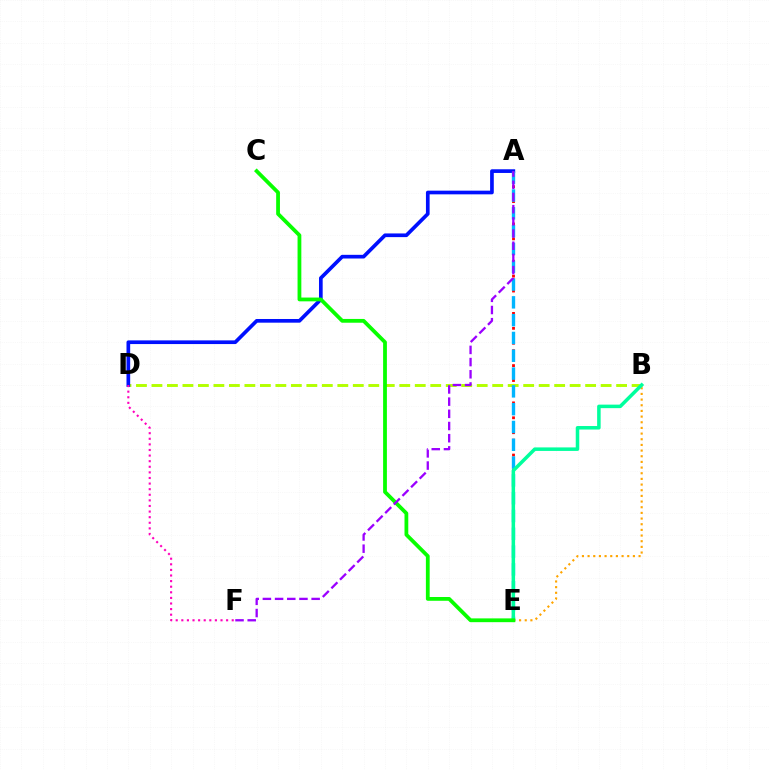{('B', 'E'): [{'color': '#ffa500', 'line_style': 'dotted', 'thickness': 1.54}, {'color': '#00ff9d', 'line_style': 'solid', 'thickness': 2.53}], ('B', 'D'): [{'color': '#b3ff00', 'line_style': 'dashed', 'thickness': 2.1}], ('A', 'E'): [{'color': '#ff0000', 'line_style': 'dotted', 'thickness': 2.03}, {'color': '#00b5ff', 'line_style': 'dashed', 'thickness': 2.42}], ('A', 'D'): [{'color': '#0010ff', 'line_style': 'solid', 'thickness': 2.65}], ('C', 'E'): [{'color': '#08ff00', 'line_style': 'solid', 'thickness': 2.72}], ('A', 'F'): [{'color': '#9b00ff', 'line_style': 'dashed', 'thickness': 1.66}], ('D', 'F'): [{'color': '#ff00bd', 'line_style': 'dotted', 'thickness': 1.52}]}